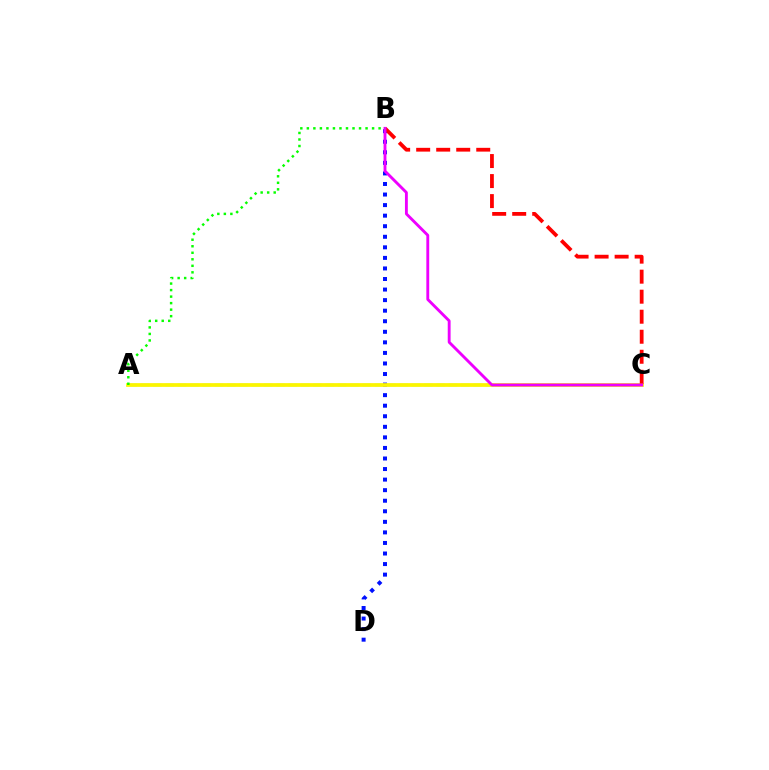{('A', 'C'): [{'color': '#00fff6', 'line_style': 'dashed', 'thickness': 1.67}, {'color': '#fcf500', 'line_style': 'solid', 'thickness': 2.69}], ('B', 'D'): [{'color': '#0010ff', 'line_style': 'dotted', 'thickness': 2.87}], ('B', 'C'): [{'color': '#ff0000', 'line_style': 'dashed', 'thickness': 2.72}, {'color': '#ee00ff', 'line_style': 'solid', 'thickness': 2.06}], ('A', 'B'): [{'color': '#08ff00', 'line_style': 'dotted', 'thickness': 1.77}]}